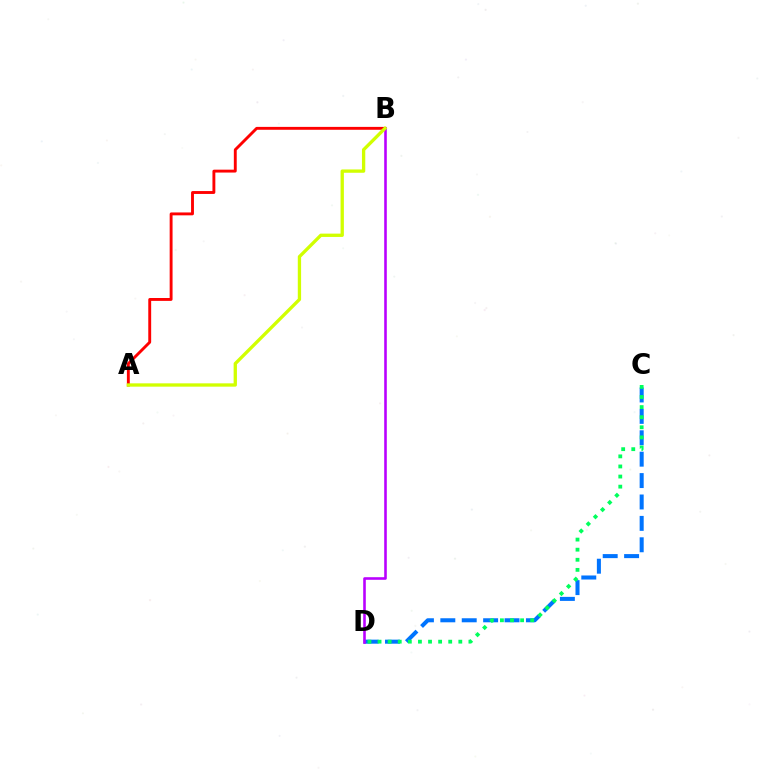{('C', 'D'): [{'color': '#0074ff', 'line_style': 'dashed', 'thickness': 2.91}, {'color': '#00ff5c', 'line_style': 'dotted', 'thickness': 2.74}], ('A', 'B'): [{'color': '#ff0000', 'line_style': 'solid', 'thickness': 2.08}, {'color': '#d1ff00', 'line_style': 'solid', 'thickness': 2.39}], ('B', 'D'): [{'color': '#b900ff', 'line_style': 'solid', 'thickness': 1.86}]}